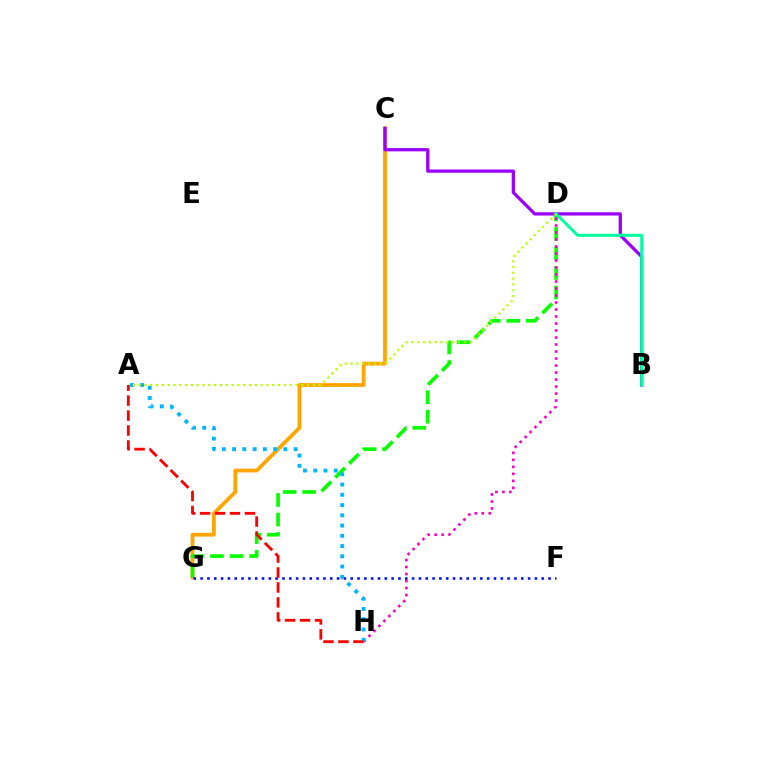{('C', 'G'): [{'color': '#ffa500', 'line_style': 'solid', 'thickness': 2.72}], ('D', 'G'): [{'color': '#08ff00', 'line_style': 'dashed', 'thickness': 2.65}], ('D', 'H'): [{'color': '#ff00bd', 'line_style': 'dotted', 'thickness': 1.9}], ('F', 'G'): [{'color': '#0010ff', 'line_style': 'dotted', 'thickness': 1.85}], ('B', 'C'): [{'color': '#9b00ff', 'line_style': 'solid', 'thickness': 2.35}], ('B', 'D'): [{'color': '#00ff9d', 'line_style': 'solid', 'thickness': 2.14}], ('A', 'H'): [{'color': '#00b5ff', 'line_style': 'dotted', 'thickness': 2.79}, {'color': '#ff0000', 'line_style': 'dashed', 'thickness': 2.03}], ('A', 'D'): [{'color': '#b3ff00', 'line_style': 'dotted', 'thickness': 1.58}]}